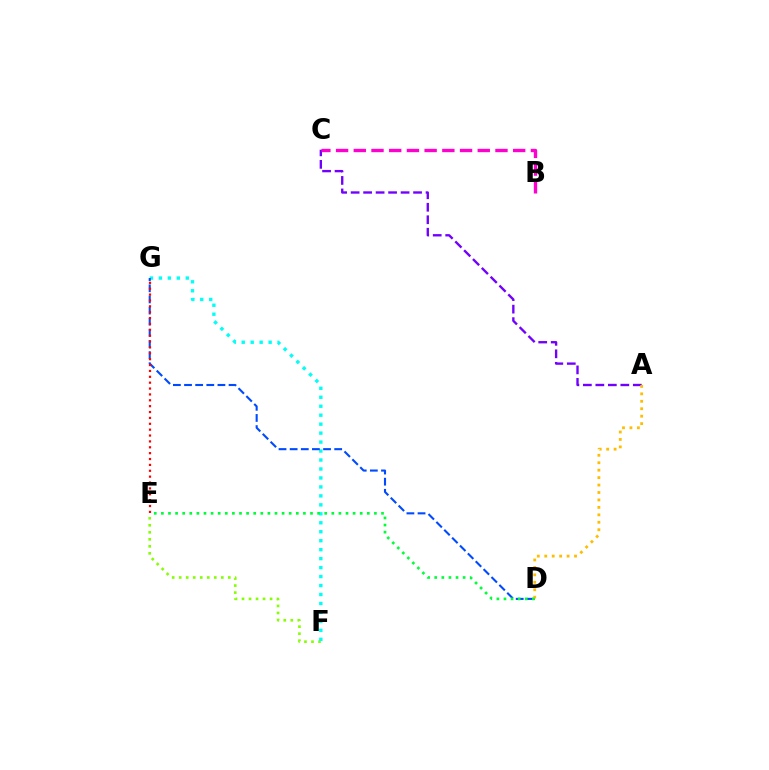{('E', 'F'): [{'color': '#84ff00', 'line_style': 'dotted', 'thickness': 1.91}], ('F', 'G'): [{'color': '#00fff6', 'line_style': 'dotted', 'thickness': 2.44}], ('A', 'C'): [{'color': '#7200ff', 'line_style': 'dashed', 'thickness': 1.7}], ('D', 'G'): [{'color': '#004bff', 'line_style': 'dashed', 'thickness': 1.51}], ('B', 'C'): [{'color': '#ff00cf', 'line_style': 'dashed', 'thickness': 2.41}], ('A', 'D'): [{'color': '#ffbd00', 'line_style': 'dotted', 'thickness': 2.02}], ('E', 'G'): [{'color': '#ff0000', 'line_style': 'dotted', 'thickness': 1.6}], ('D', 'E'): [{'color': '#00ff39', 'line_style': 'dotted', 'thickness': 1.93}]}